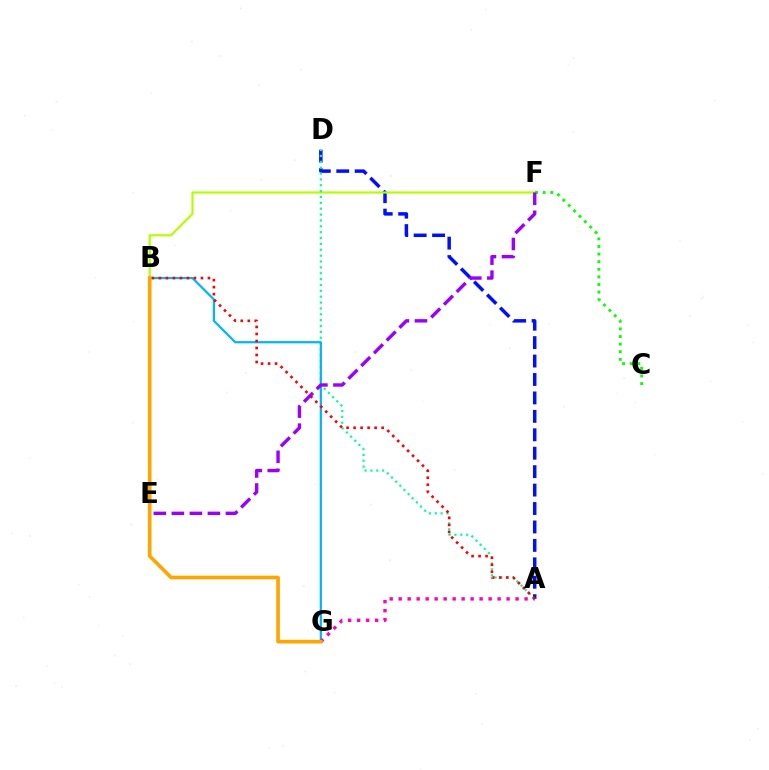{('A', 'D'): [{'color': '#0010ff', 'line_style': 'dashed', 'thickness': 2.5}, {'color': '#00ff9d', 'line_style': 'dotted', 'thickness': 1.59}], ('B', 'F'): [{'color': '#b3ff00', 'line_style': 'solid', 'thickness': 1.59}], ('C', 'F'): [{'color': '#08ff00', 'line_style': 'dotted', 'thickness': 2.07}], ('B', 'G'): [{'color': '#00b5ff', 'line_style': 'solid', 'thickness': 1.6}, {'color': '#ffa500', 'line_style': 'solid', 'thickness': 2.63}], ('A', 'G'): [{'color': '#ff00bd', 'line_style': 'dotted', 'thickness': 2.44}], ('A', 'B'): [{'color': '#ff0000', 'line_style': 'dotted', 'thickness': 1.9}], ('E', 'F'): [{'color': '#9b00ff', 'line_style': 'dashed', 'thickness': 2.45}]}